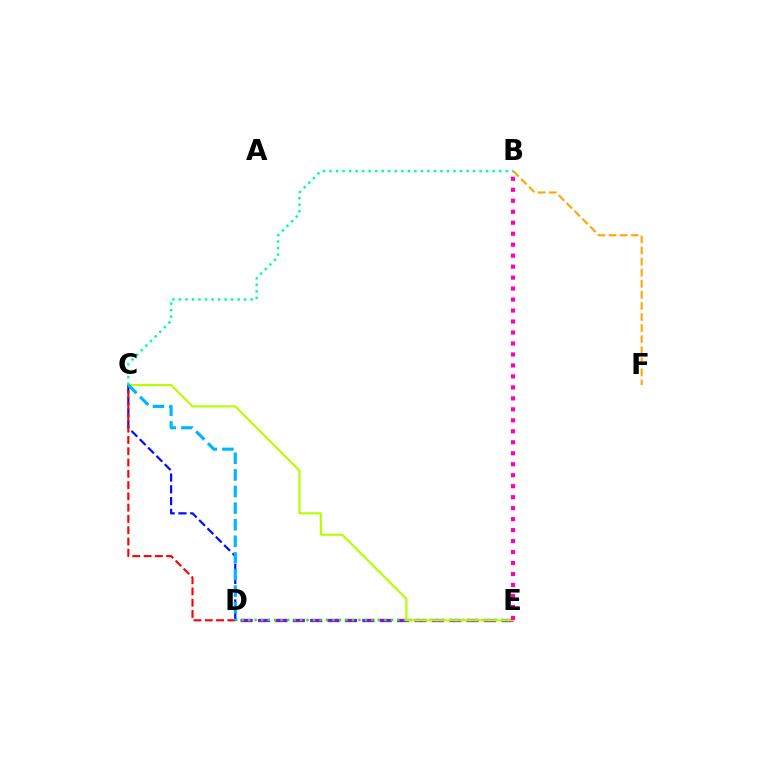{('B', 'F'): [{'color': '#ffa500', 'line_style': 'dashed', 'thickness': 1.51}], ('D', 'E'): [{'color': '#9b00ff', 'line_style': 'dashed', 'thickness': 2.36}, {'color': '#08ff00', 'line_style': 'dotted', 'thickness': 1.76}], ('C', 'E'): [{'color': '#b3ff00', 'line_style': 'solid', 'thickness': 1.54}], ('C', 'D'): [{'color': '#0010ff', 'line_style': 'dashed', 'thickness': 1.6}, {'color': '#ff0000', 'line_style': 'dashed', 'thickness': 1.53}, {'color': '#00b5ff', 'line_style': 'dashed', 'thickness': 2.26}], ('B', 'C'): [{'color': '#00ff9d', 'line_style': 'dotted', 'thickness': 1.77}], ('B', 'E'): [{'color': '#ff00bd', 'line_style': 'dotted', 'thickness': 2.98}]}